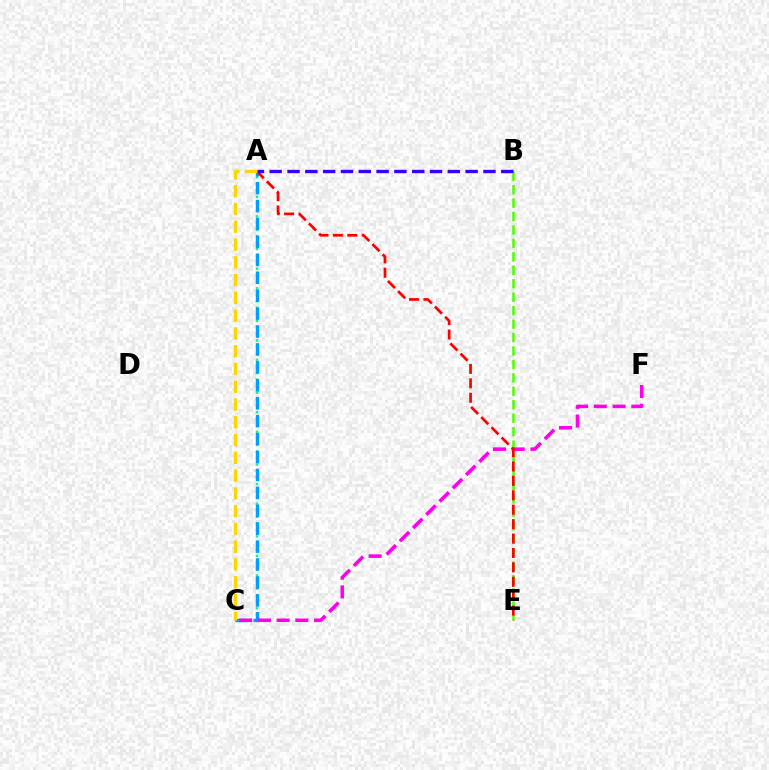{('A', 'C'): [{'color': '#00ff86', 'line_style': 'dotted', 'thickness': 1.77}, {'color': '#009eff', 'line_style': 'dashed', 'thickness': 2.43}, {'color': '#ffd500', 'line_style': 'dashed', 'thickness': 2.41}], ('B', 'E'): [{'color': '#4fff00', 'line_style': 'dashed', 'thickness': 1.83}], ('C', 'F'): [{'color': '#ff00ed', 'line_style': 'dashed', 'thickness': 2.54}], ('A', 'E'): [{'color': '#ff0000', 'line_style': 'dashed', 'thickness': 1.96}], ('A', 'B'): [{'color': '#3700ff', 'line_style': 'dashed', 'thickness': 2.42}]}